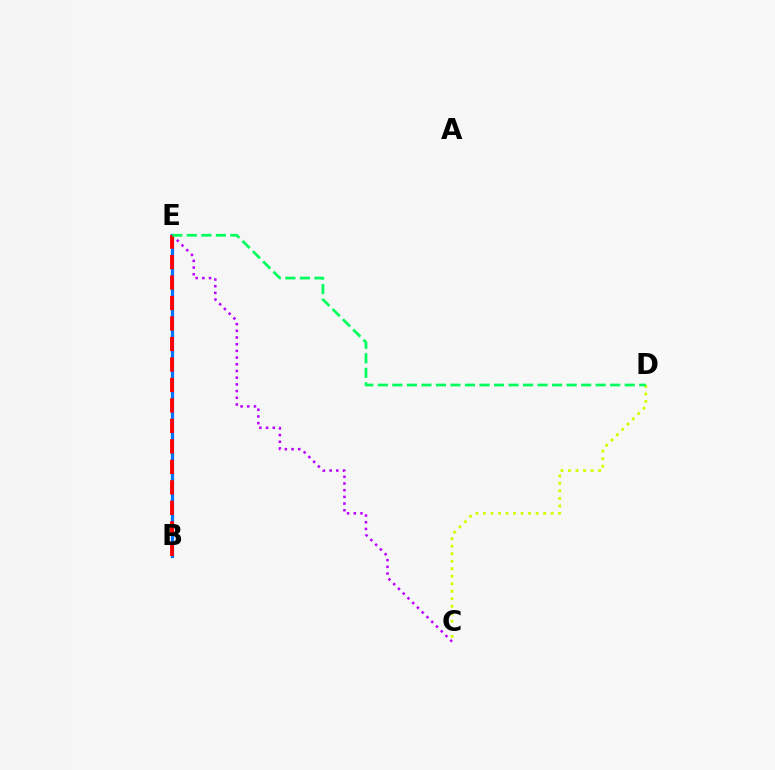{('B', 'E'): [{'color': '#0074ff', 'line_style': 'solid', 'thickness': 2.29}, {'color': '#ff0000', 'line_style': 'dashed', 'thickness': 2.78}], ('C', 'D'): [{'color': '#d1ff00', 'line_style': 'dotted', 'thickness': 2.04}], ('C', 'E'): [{'color': '#b900ff', 'line_style': 'dotted', 'thickness': 1.82}], ('D', 'E'): [{'color': '#00ff5c', 'line_style': 'dashed', 'thickness': 1.97}]}